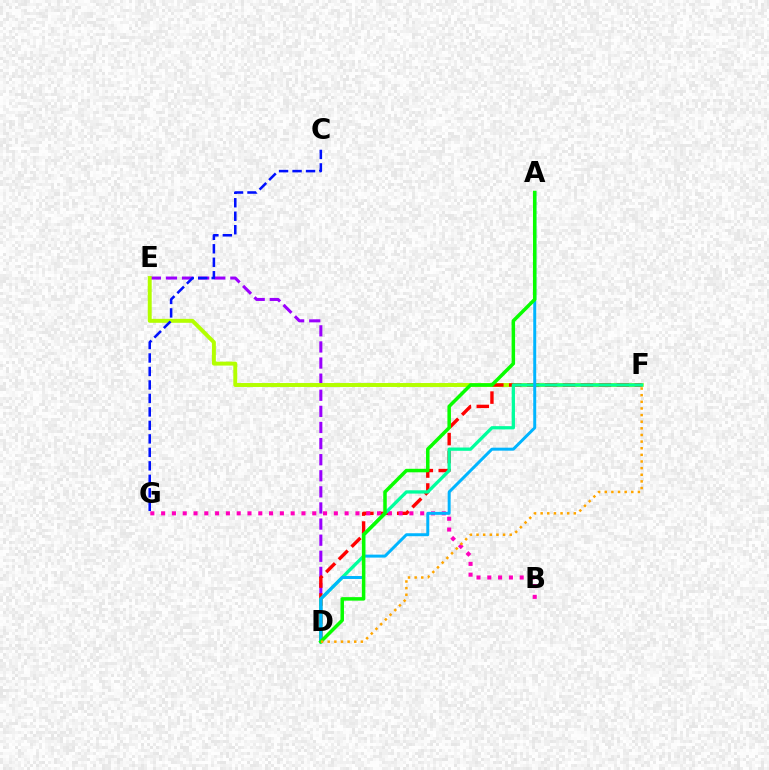{('D', 'E'): [{'color': '#9b00ff', 'line_style': 'dashed', 'thickness': 2.19}], ('E', 'F'): [{'color': '#b3ff00', 'line_style': 'solid', 'thickness': 2.84}], ('D', 'F'): [{'color': '#ff0000', 'line_style': 'dashed', 'thickness': 2.44}, {'color': '#00ff9d', 'line_style': 'solid', 'thickness': 2.36}, {'color': '#ffa500', 'line_style': 'dotted', 'thickness': 1.8}], ('B', 'G'): [{'color': '#ff00bd', 'line_style': 'dotted', 'thickness': 2.93}], ('A', 'D'): [{'color': '#00b5ff', 'line_style': 'solid', 'thickness': 2.14}, {'color': '#08ff00', 'line_style': 'solid', 'thickness': 2.53}], ('C', 'G'): [{'color': '#0010ff', 'line_style': 'dashed', 'thickness': 1.83}]}